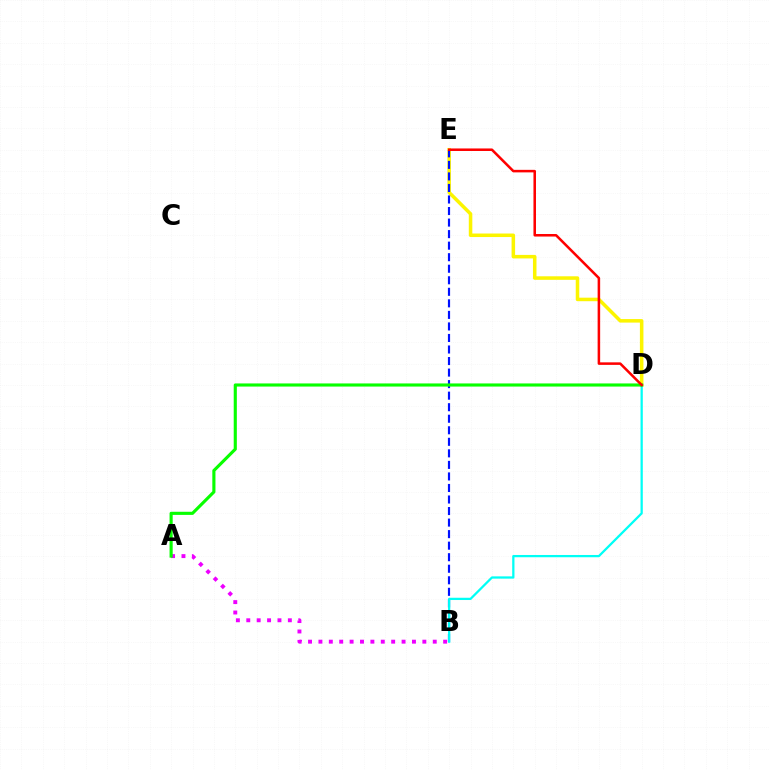{('A', 'B'): [{'color': '#ee00ff', 'line_style': 'dotted', 'thickness': 2.82}], ('D', 'E'): [{'color': '#fcf500', 'line_style': 'solid', 'thickness': 2.54}, {'color': '#ff0000', 'line_style': 'solid', 'thickness': 1.83}], ('B', 'E'): [{'color': '#0010ff', 'line_style': 'dashed', 'thickness': 1.57}], ('B', 'D'): [{'color': '#00fff6', 'line_style': 'solid', 'thickness': 1.63}], ('A', 'D'): [{'color': '#08ff00', 'line_style': 'solid', 'thickness': 2.25}]}